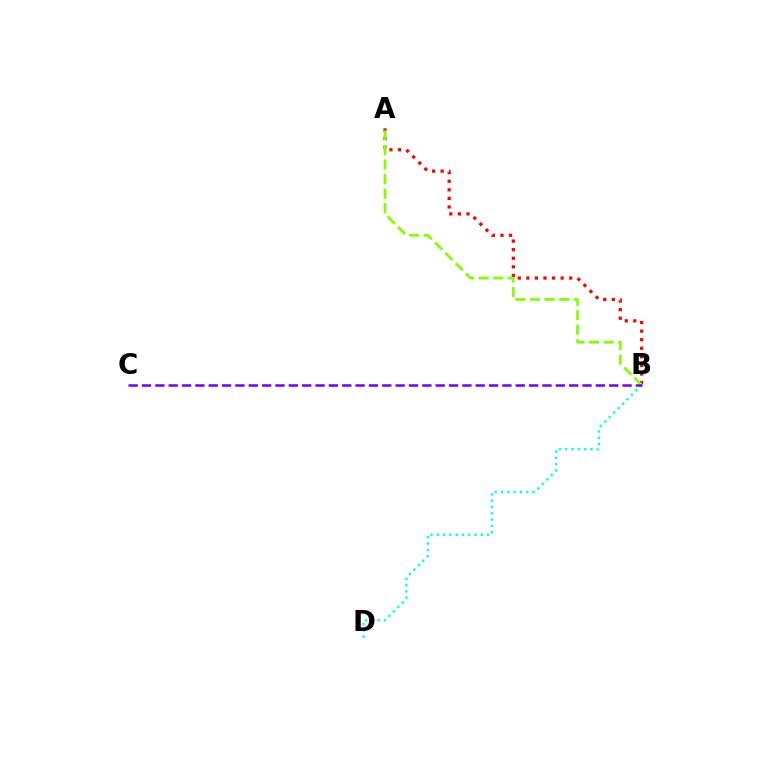{('A', 'B'): [{'color': '#ff0000', 'line_style': 'dotted', 'thickness': 2.33}, {'color': '#84ff00', 'line_style': 'dashed', 'thickness': 1.98}], ('B', 'D'): [{'color': '#00fff6', 'line_style': 'dotted', 'thickness': 1.71}], ('B', 'C'): [{'color': '#7200ff', 'line_style': 'dashed', 'thickness': 1.81}]}